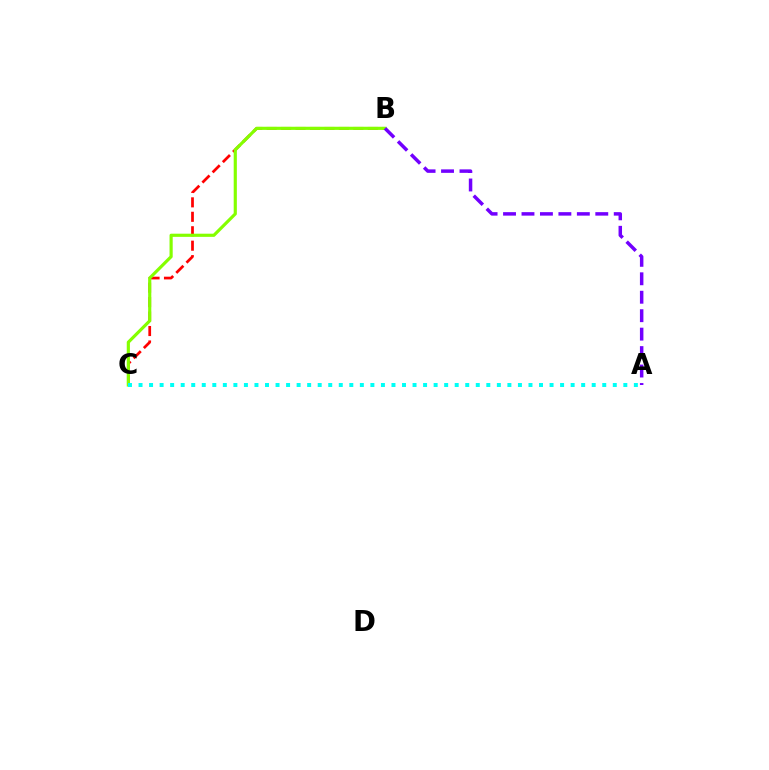{('B', 'C'): [{'color': '#ff0000', 'line_style': 'dashed', 'thickness': 1.96}, {'color': '#84ff00', 'line_style': 'solid', 'thickness': 2.28}], ('A', 'B'): [{'color': '#7200ff', 'line_style': 'dashed', 'thickness': 2.51}], ('A', 'C'): [{'color': '#00fff6', 'line_style': 'dotted', 'thickness': 2.86}]}